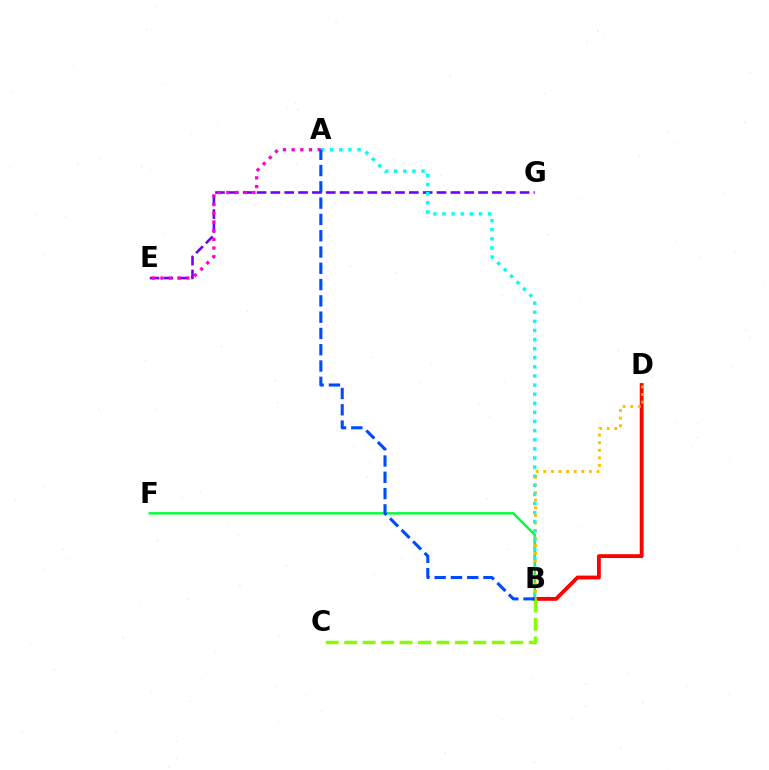{('B', 'D'): [{'color': '#ff0000', 'line_style': 'solid', 'thickness': 2.75}, {'color': '#ffbd00', 'line_style': 'dotted', 'thickness': 2.06}], ('B', 'F'): [{'color': '#00ff39', 'line_style': 'solid', 'thickness': 1.76}], ('E', 'G'): [{'color': '#7200ff', 'line_style': 'dashed', 'thickness': 1.88}], ('A', 'B'): [{'color': '#00fff6', 'line_style': 'dotted', 'thickness': 2.48}, {'color': '#004bff', 'line_style': 'dashed', 'thickness': 2.21}], ('A', 'E'): [{'color': '#ff00cf', 'line_style': 'dotted', 'thickness': 2.36}], ('B', 'C'): [{'color': '#84ff00', 'line_style': 'dashed', 'thickness': 2.51}]}